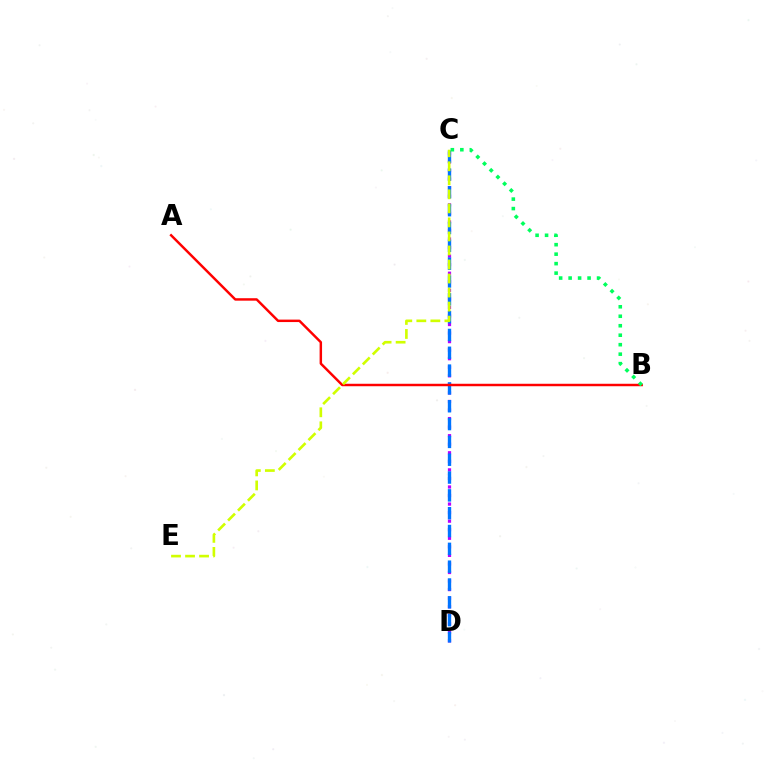{('C', 'D'): [{'color': '#b900ff', 'line_style': 'dotted', 'thickness': 2.32}, {'color': '#0074ff', 'line_style': 'dashed', 'thickness': 2.42}], ('A', 'B'): [{'color': '#ff0000', 'line_style': 'solid', 'thickness': 1.77}], ('C', 'E'): [{'color': '#d1ff00', 'line_style': 'dashed', 'thickness': 1.91}], ('B', 'C'): [{'color': '#00ff5c', 'line_style': 'dotted', 'thickness': 2.57}]}